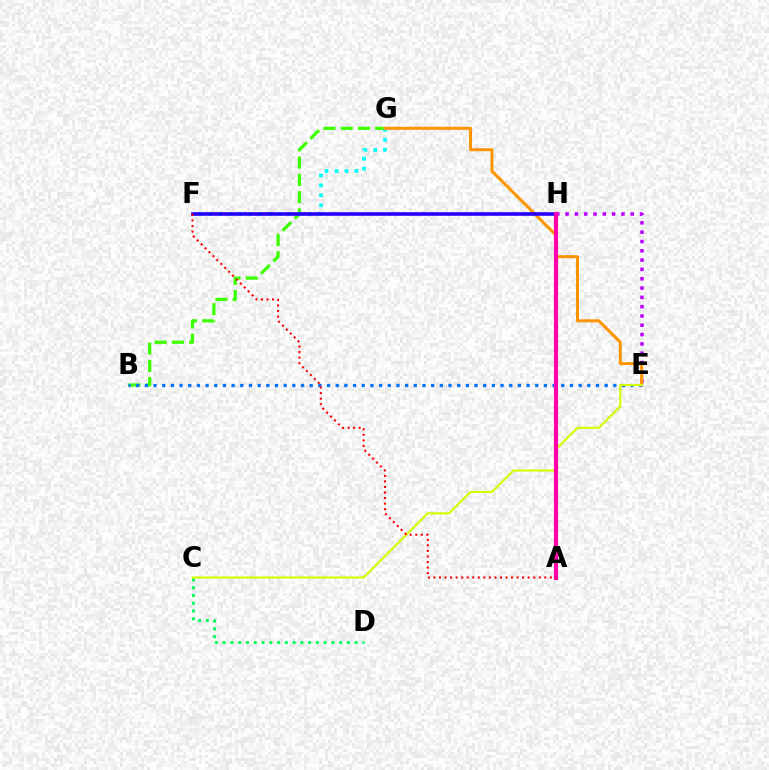{('B', 'G'): [{'color': '#3dff00', 'line_style': 'dashed', 'thickness': 2.34}], ('C', 'D'): [{'color': '#00ff5c', 'line_style': 'dotted', 'thickness': 2.11}], ('F', 'G'): [{'color': '#00fff6', 'line_style': 'dotted', 'thickness': 2.71}], ('B', 'E'): [{'color': '#0074ff', 'line_style': 'dotted', 'thickness': 2.36}], ('E', 'H'): [{'color': '#b900ff', 'line_style': 'dotted', 'thickness': 2.53}], ('E', 'G'): [{'color': '#ff9400', 'line_style': 'solid', 'thickness': 2.16}], ('F', 'H'): [{'color': '#2500ff', 'line_style': 'solid', 'thickness': 2.59}], ('C', 'E'): [{'color': '#d1ff00', 'line_style': 'solid', 'thickness': 1.53}], ('A', 'H'): [{'color': '#ff00ac', 'line_style': 'solid', 'thickness': 2.96}], ('A', 'F'): [{'color': '#ff0000', 'line_style': 'dotted', 'thickness': 1.51}]}